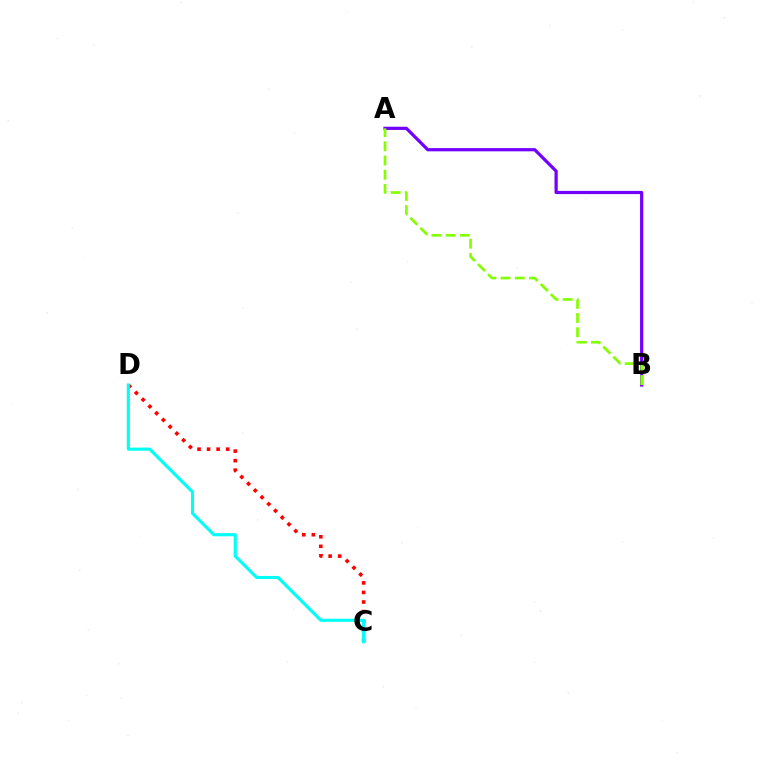{('C', 'D'): [{'color': '#ff0000', 'line_style': 'dotted', 'thickness': 2.59}, {'color': '#00fff6', 'line_style': 'solid', 'thickness': 2.25}], ('A', 'B'): [{'color': '#7200ff', 'line_style': 'solid', 'thickness': 2.32}, {'color': '#84ff00', 'line_style': 'dashed', 'thickness': 1.93}]}